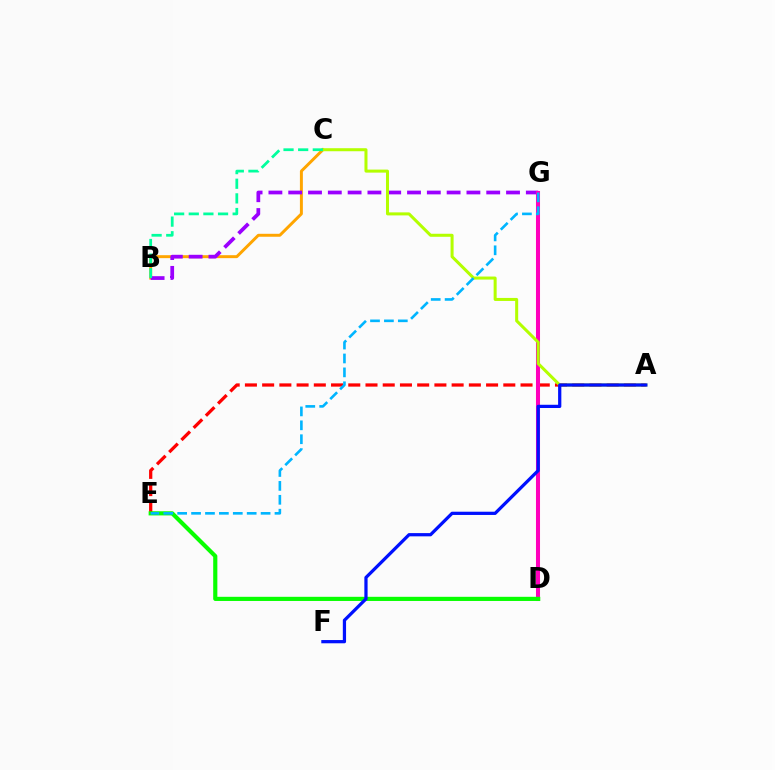{('B', 'C'): [{'color': '#ffa500', 'line_style': 'solid', 'thickness': 2.13}, {'color': '#00ff9d', 'line_style': 'dashed', 'thickness': 1.99}], ('A', 'E'): [{'color': '#ff0000', 'line_style': 'dashed', 'thickness': 2.34}], ('B', 'G'): [{'color': '#9b00ff', 'line_style': 'dashed', 'thickness': 2.69}], ('D', 'G'): [{'color': '#ff00bd', 'line_style': 'solid', 'thickness': 2.92}], ('D', 'E'): [{'color': '#08ff00', 'line_style': 'solid', 'thickness': 2.99}], ('A', 'C'): [{'color': '#b3ff00', 'line_style': 'solid', 'thickness': 2.18}], ('E', 'G'): [{'color': '#00b5ff', 'line_style': 'dashed', 'thickness': 1.89}], ('A', 'F'): [{'color': '#0010ff', 'line_style': 'solid', 'thickness': 2.33}]}